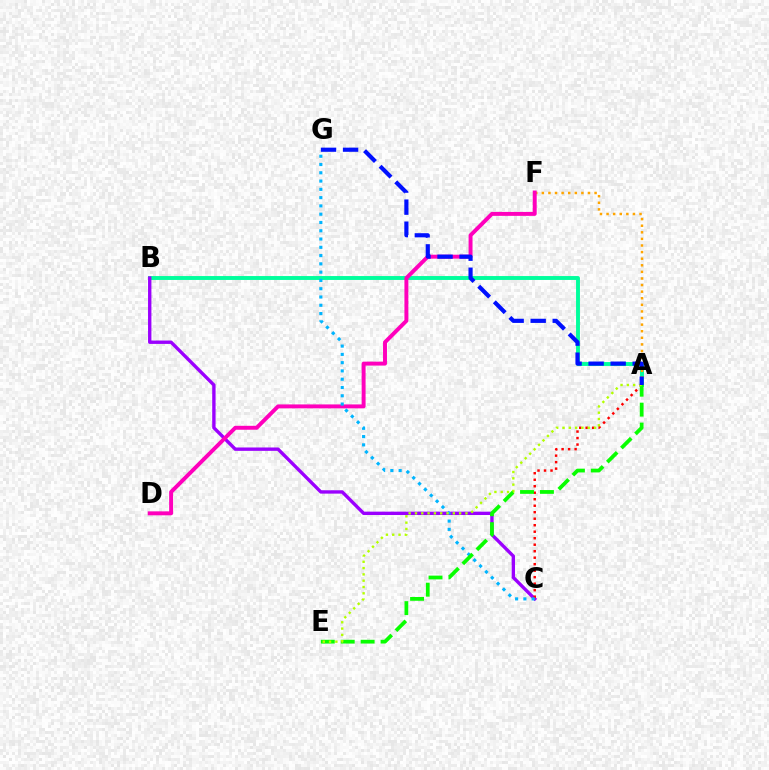{('A', 'B'): [{'color': '#00ff9d', 'line_style': 'solid', 'thickness': 2.81}], ('B', 'C'): [{'color': '#9b00ff', 'line_style': 'solid', 'thickness': 2.42}], ('A', 'F'): [{'color': '#ffa500', 'line_style': 'dotted', 'thickness': 1.79}], ('A', 'C'): [{'color': '#ff0000', 'line_style': 'dotted', 'thickness': 1.77}], ('D', 'F'): [{'color': '#ff00bd', 'line_style': 'solid', 'thickness': 2.83}], ('C', 'G'): [{'color': '#00b5ff', 'line_style': 'dotted', 'thickness': 2.25}], ('A', 'E'): [{'color': '#08ff00', 'line_style': 'dashed', 'thickness': 2.71}, {'color': '#b3ff00', 'line_style': 'dotted', 'thickness': 1.71}], ('A', 'G'): [{'color': '#0010ff', 'line_style': 'dashed', 'thickness': 2.99}]}